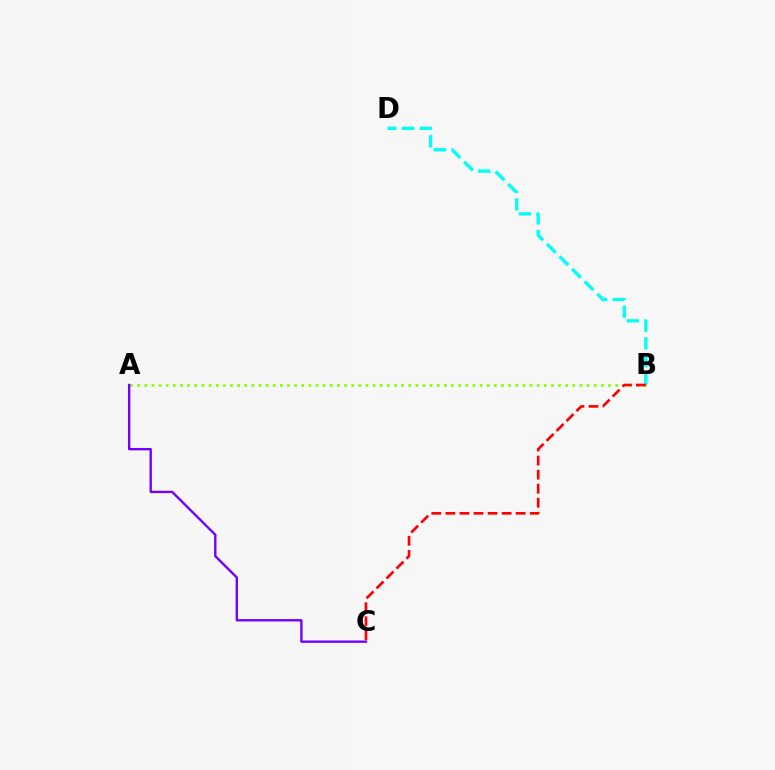{('B', 'D'): [{'color': '#00fff6', 'line_style': 'dashed', 'thickness': 2.41}], ('A', 'B'): [{'color': '#84ff00', 'line_style': 'dotted', 'thickness': 1.94}], ('A', 'C'): [{'color': '#7200ff', 'line_style': 'solid', 'thickness': 1.7}], ('B', 'C'): [{'color': '#ff0000', 'line_style': 'dashed', 'thickness': 1.91}]}